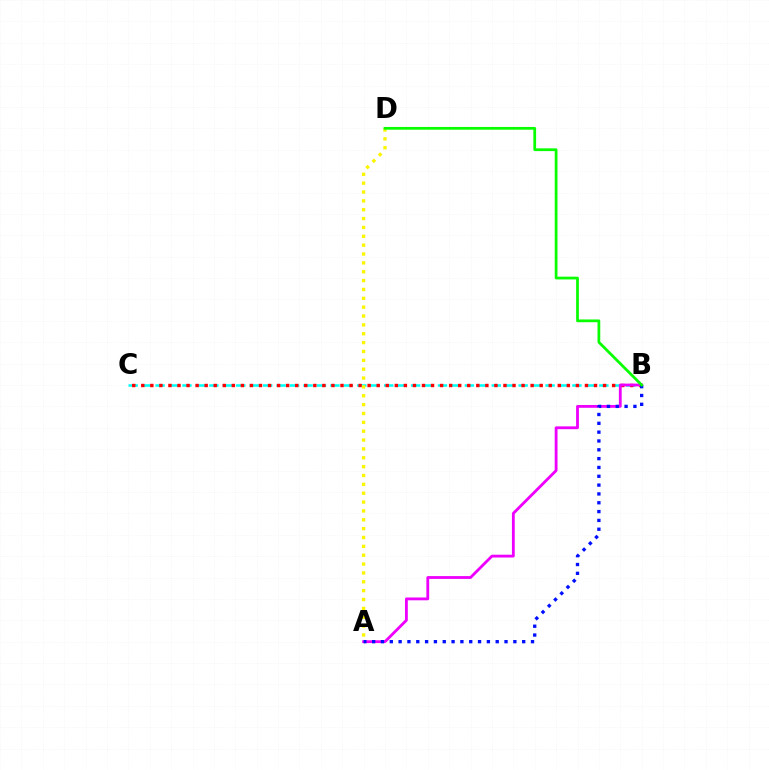{('B', 'C'): [{'color': '#00fff6', 'line_style': 'dashed', 'thickness': 1.83}, {'color': '#ff0000', 'line_style': 'dotted', 'thickness': 2.46}], ('A', 'D'): [{'color': '#fcf500', 'line_style': 'dotted', 'thickness': 2.41}], ('A', 'B'): [{'color': '#ee00ff', 'line_style': 'solid', 'thickness': 2.03}, {'color': '#0010ff', 'line_style': 'dotted', 'thickness': 2.4}], ('B', 'D'): [{'color': '#08ff00', 'line_style': 'solid', 'thickness': 1.98}]}